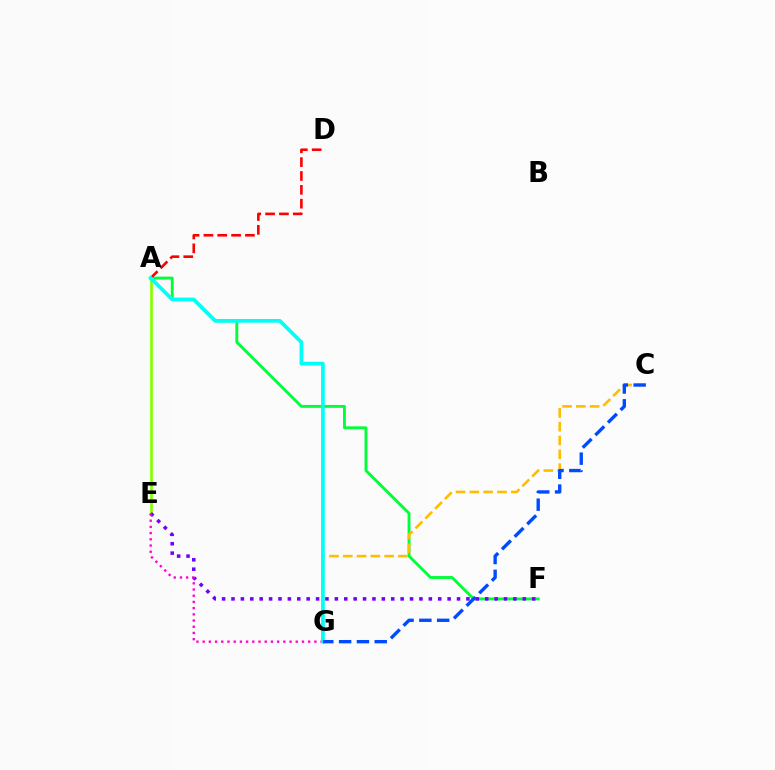{('A', 'F'): [{'color': '#00ff39', 'line_style': 'solid', 'thickness': 2.07}], ('A', 'E'): [{'color': '#84ff00', 'line_style': 'solid', 'thickness': 1.93}], ('A', 'D'): [{'color': '#ff0000', 'line_style': 'dashed', 'thickness': 1.88}], ('E', 'F'): [{'color': '#7200ff', 'line_style': 'dotted', 'thickness': 2.55}], ('E', 'G'): [{'color': '#ff00cf', 'line_style': 'dotted', 'thickness': 1.69}], ('C', 'G'): [{'color': '#ffbd00', 'line_style': 'dashed', 'thickness': 1.88}, {'color': '#004bff', 'line_style': 'dashed', 'thickness': 2.42}], ('A', 'G'): [{'color': '#00fff6', 'line_style': 'solid', 'thickness': 2.67}]}